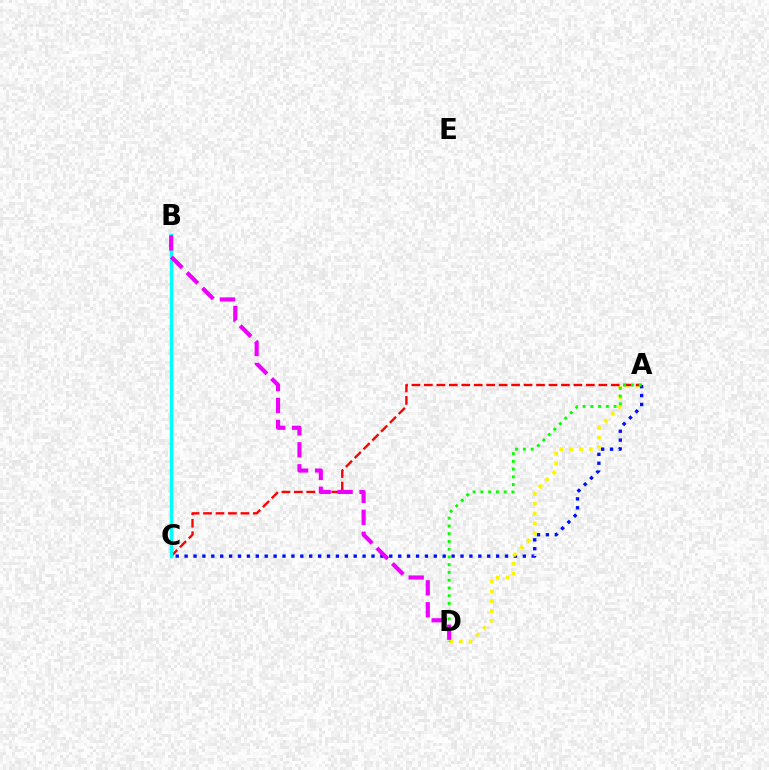{('A', 'C'): [{'color': '#0010ff', 'line_style': 'dotted', 'thickness': 2.42}, {'color': '#ff0000', 'line_style': 'dashed', 'thickness': 1.69}], ('A', 'D'): [{'color': '#fcf500', 'line_style': 'dotted', 'thickness': 2.67}, {'color': '#08ff00', 'line_style': 'dotted', 'thickness': 2.1}], ('B', 'C'): [{'color': '#00fff6', 'line_style': 'solid', 'thickness': 2.5}], ('B', 'D'): [{'color': '#ee00ff', 'line_style': 'dashed', 'thickness': 2.98}]}